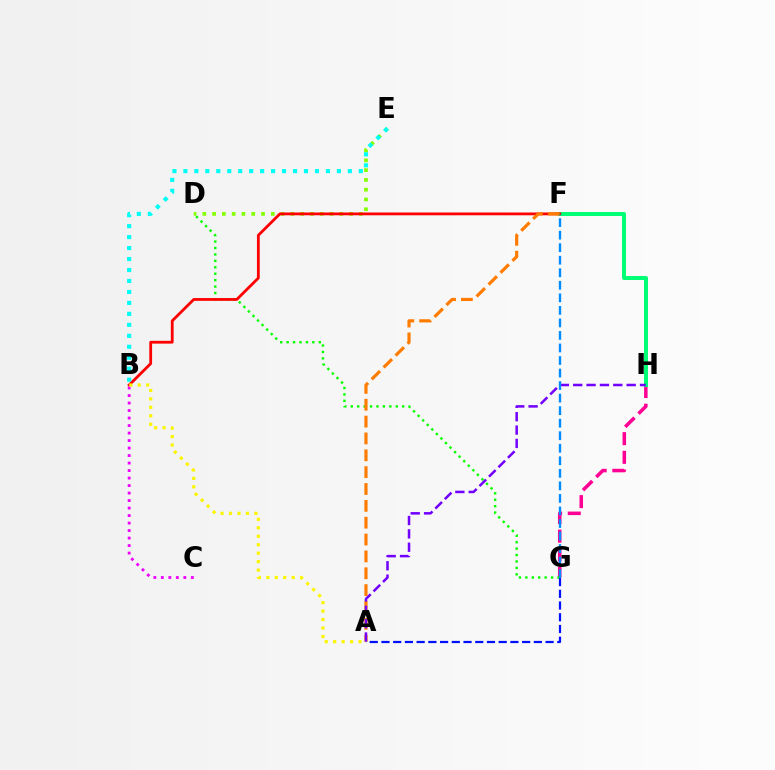{('G', 'H'): [{'color': '#ff0094', 'line_style': 'dashed', 'thickness': 2.54}], ('F', 'H'): [{'color': '#00ff74', 'line_style': 'solid', 'thickness': 2.88}], ('D', 'E'): [{'color': '#84ff00', 'line_style': 'dotted', 'thickness': 2.66}], ('D', 'G'): [{'color': '#08ff00', 'line_style': 'dotted', 'thickness': 1.75}], ('A', 'G'): [{'color': '#0010ff', 'line_style': 'dashed', 'thickness': 1.59}], ('B', 'F'): [{'color': '#ff0000', 'line_style': 'solid', 'thickness': 2.01}], ('A', 'F'): [{'color': '#ff7c00', 'line_style': 'dashed', 'thickness': 2.29}], ('B', 'C'): [{'color': '#ee00ff', 'line_style': 'dotted', 'thickness': 2.04}], ('B', 'E'): [{'color': '#00fff6', 'line_style': 'dotted', 'thickness': 2.98}], ('A', 'B'): [{'color': '#fcf500', 'line_style': 'dotted', 'thickness': 2.3}], ('A', 'H'): [{'color': '#7200ff', 'line_style': 'dashed', 'thickness': 1.82}], ('F', 'G'): [{'color': '#008cff', 'line_style': 'dashed', 'thickness': 1.7}]}